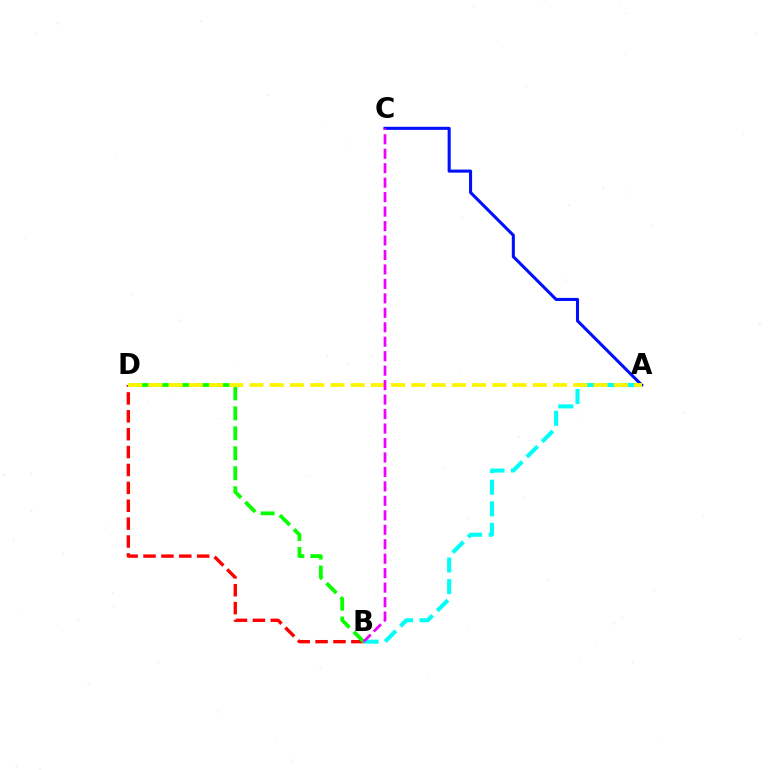{('B', 'D'): [{'color': '#ff0000', 'line_style': 'dashed', 'thickness': 2.43}, {'color': '#08ff00', 'line_style': 'dashed', 'thickness': 2.71}], ('A', 'B'): [{'color': '#00fff6', 'line_style': 'dashed', 'thickness': 2.93}], ('A', 'C'): [{'color': '#0010ff', 'line_style': 'solid', 'thickness': 2.21}], ('A', 'D'): [{'color': '#fcf500', 'line_style': 'dashed', 'thickness': 2.75}], ('B', 'C'): [{'color': '#ee00ff', 'line_style': 'dashed', 'thickness': 1.96}]}